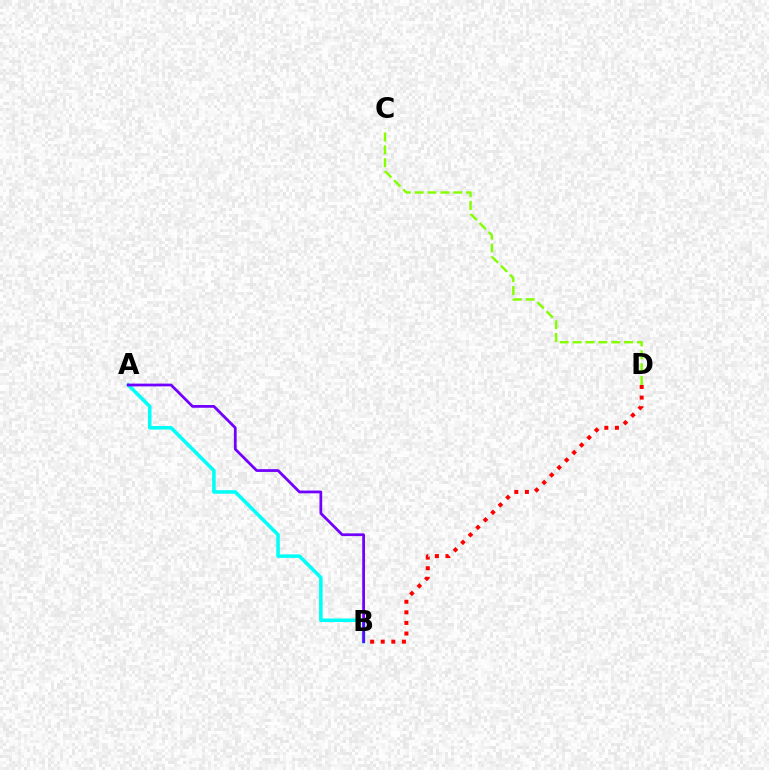{('B', 'D'): [{'color': '#ff0000', 'line_style': 'dotted', 'thickness': 2.88}], ('A', 'B'): [{'color': '#00fff6', 'line_style': 'solid', 'thickness': 2.55}, {'color': '#7200ff', 'line_style': 'solid', 'thickness': 1.99}], ('C', 'D'): [{'color': '#84ff00', 'line_style': 'dashed', 'thickness': 1.75}]}